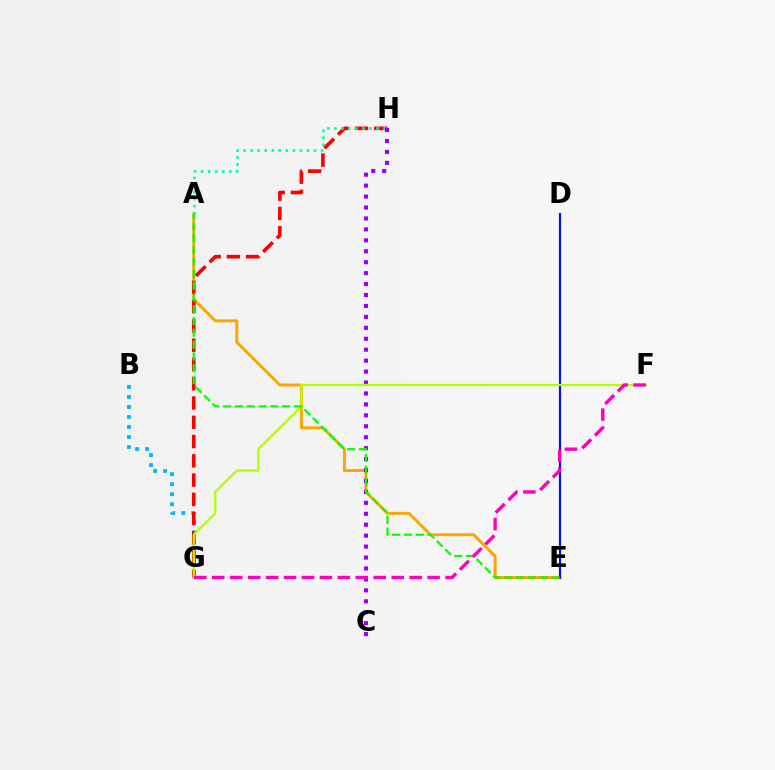{('B', 'G'): [{'color': '#00b5ff', 'line_style': 'dotted', 'thickness': 2.72}], ('A', 'E'): [{'color': '#ffa500', 'line_style': 'solid', 'thickness': 2.13}, {'color': '#08ff00', 'line_style': 'dashed', 'thickness': 1.6}], ('G', 'H'): [{'color': '#ff0000', 'line_style': 'dashed', 'thickness': 2.62}], ('D', 'E'): [{'color': '#0010ff', 'line_style': 'solid', 'thickness': 1.56}], ('A', 'H'): [{'color': '#00ff9d', 'line_style': 'dotted', 'thickness': 1.91}], ('C', 'H'): [{'color': '#9b00ff', 'line_style': 'dotted', 'thickness': 2.97}], ('F', 'G'): [{'color': '#b3ff00', 'line_style': 'solid', 'thickness': 1.64}, {'color': '#ff00bd', 'line_style': 'dashed', 'thickness': 2.44}]}